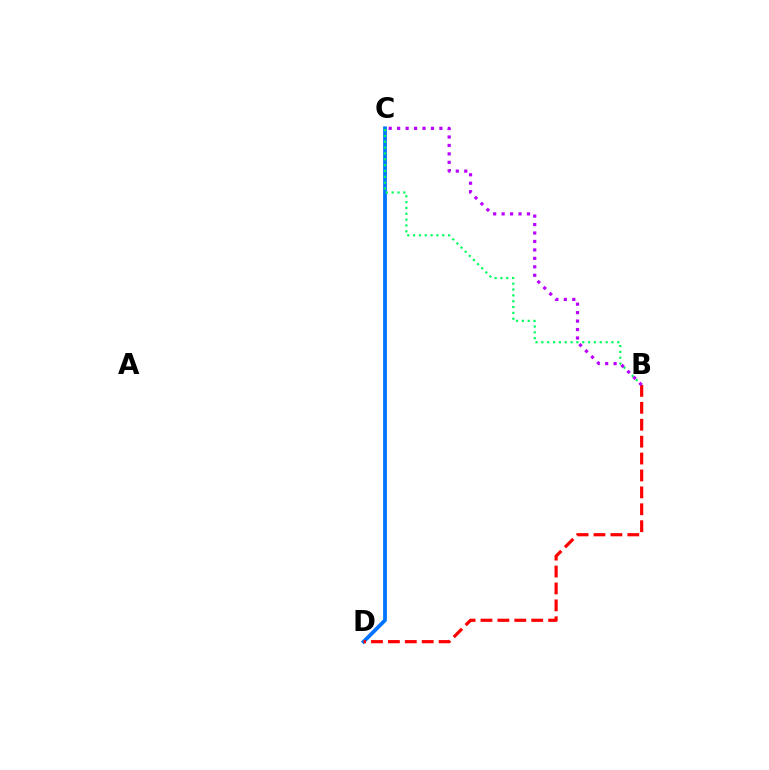{('C', 'D'): [{'color': '#d1ff00', 'line_style': 'dotted', 'thickness': 1.8}, {'color': '#0074ff', 'line_style': 'solid', 'thickness': 2.71}], ('B', 'C'): [{'color': '#00ff5c', 'line_style': 'dotted', 'thickness': 1.59}, {'color': '#b900ff', 'line_style': 'dotted', 'thickness': 2.3}], ('B', 'D'): [{'color': '#ff0000', 'line_style': 'dashed', 'thickness': 2.3}]}